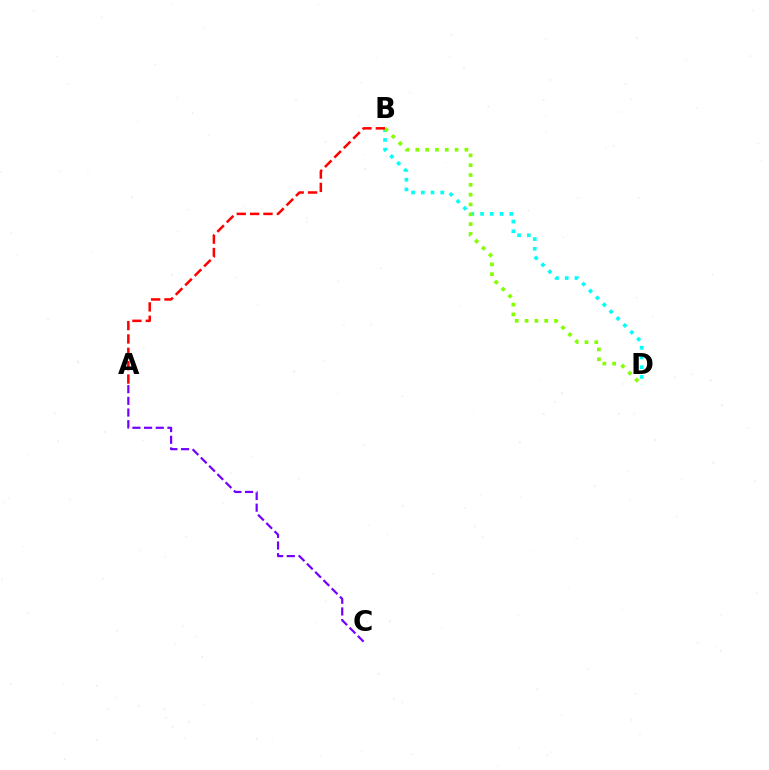{('A', 'C'): [{'color': '#7200ff', 'line_style': 'dashed', 'thickness': 1.59}], ('B', 'D'): [{'color': '#00fff6', 'line_style': 'dotted', 'thickness': 2.64}, {'color': '#84ff00', 'line_style': 'dotted', 'thickness': 2.67}], ('A', 'B'): [{'color': '#ff0000', 'line_style': 'dashed', 'thickness': 1.82}]}